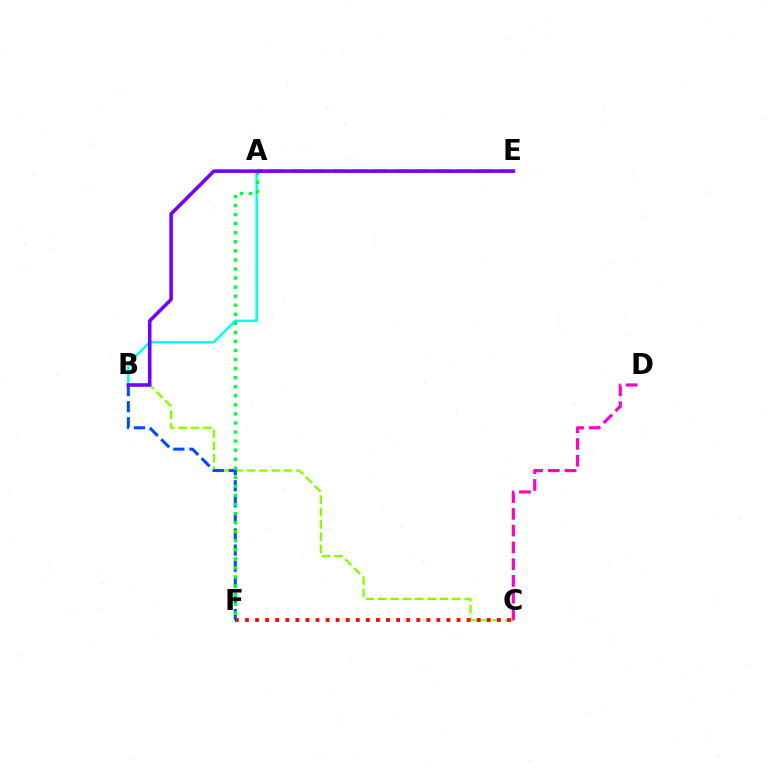{('A', 'B'): [{'color': '#00fff6', 'line_style': 'solid', 'thickness': 1.81}], ('B', 'C'): [{'color': '#84ff00', 'line_style': 'dashed', 'thickness': 1.68}], ('C', 'F'): [{'color': '#ff0000', 'line_style': 'dotted', 'thickness': 2.74}], ('B', 'F'): [{'color': '#004bff', 'line_style': 'dashed', 'thickness': 2.19}], ('C', 'D'): [{'color': '#ff00cf', 'line_style': 'dashed', 'thickness': 2.28}], ('A', 'E'): [{'color': '#ffbd00', 'line_style': 'dashed', 'thickness': 2.83}], ('A', 'F'): [{'color': '#00ff39', 'line_style': 'dotted', 'thickness': 2.46}], ('B', 'E'): [{'color': '#7200ff', 'line_style': 'solid', 'thickness': 2.56}]}